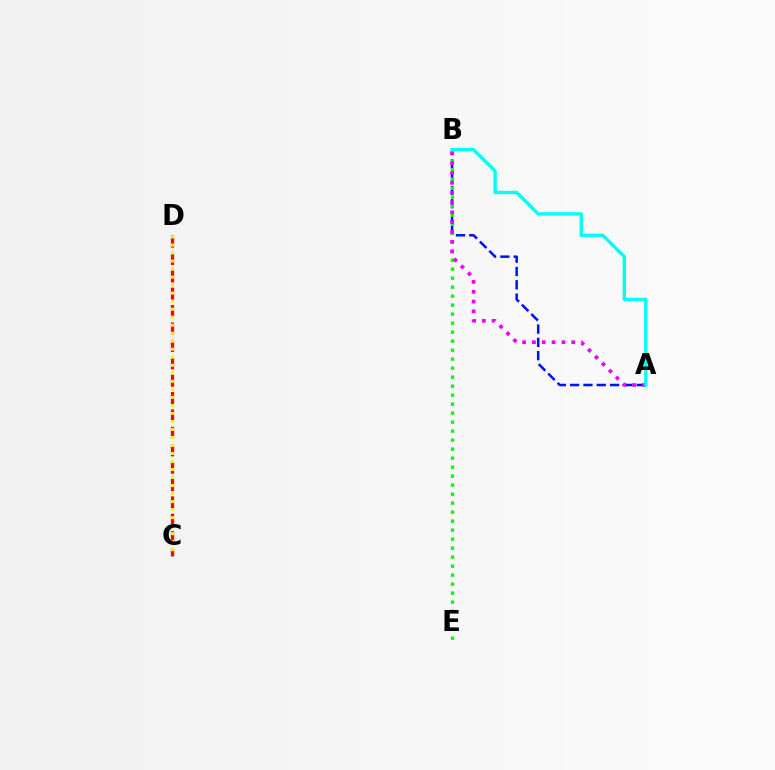{('A', 'B'): [{'color': '#0010ff', 'line_style': 'dashed', 'thickness': 1.81}, {'color': '#ee00ff', 'line_style': 'dotted', 'thickness': 2.67}, {'color': '#00fff6', 'line_style': 'solid', 'thickness': 2.42}], ('B', 'E'): [{'color': '#08ff00', 'line_style': 'dotted', 'thickness': 2.45}], ('C', 'D'): [{'color': '#ff0000', 'line_style': 'dashed', 'thickness': 2.36}, {'color': '#fcf500', 'line_style': 'dotted', 'thickness': 2.18}]}